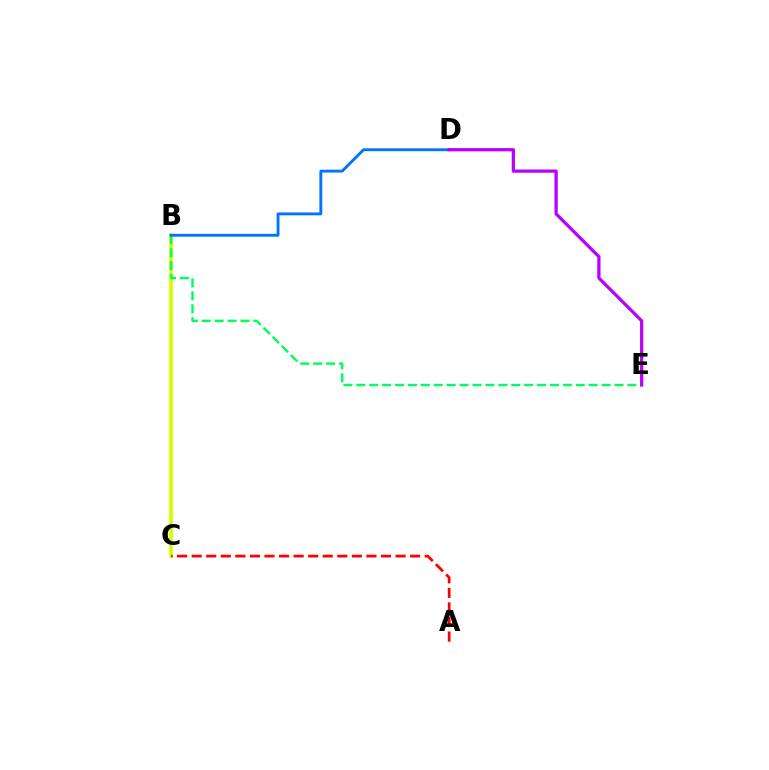{('B', 'C'): [{'color': '#d1ff00', 'line_style': 'solid', 'thickness': 2.71}], ('B', 'E'): [{'color': '#00ff5c', 'line_style': 'dashed', 'thickness': 1.75}], ('A', 'C'): [{'color': '#ff0000', 'line_style': 'dashed', 'thickness': 1.98}], ('B', 'D'): [{'color': '#0074ff', 'line_style': 'solid', 'thickness': 2.06}], ('D', 'E'): [{'color': '#b900ff', 'line_style': 'solid', 'thickness': 2.33}]}